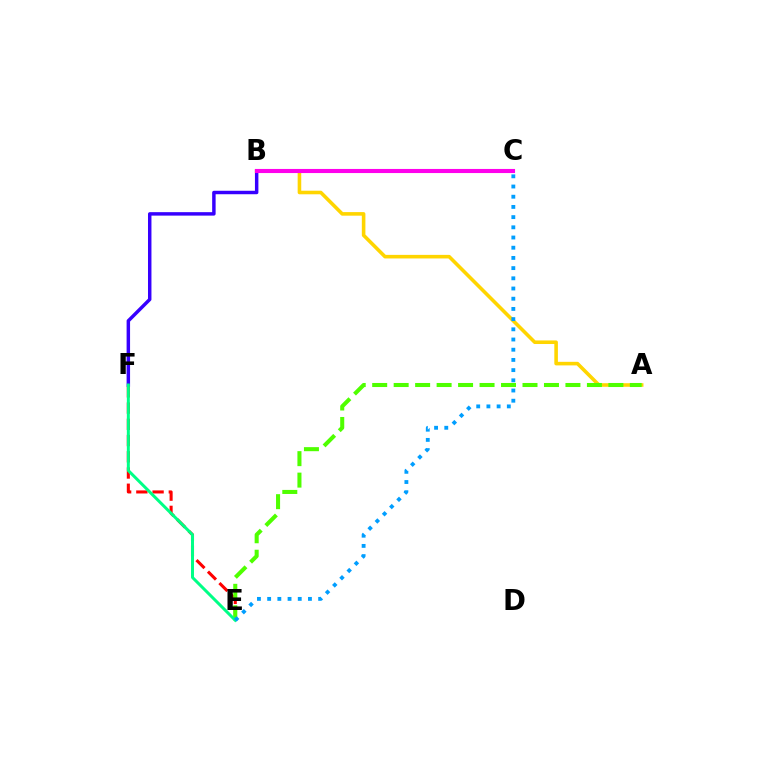{('B', 'F'): [{'color': '#3700ff', 'line_style': 'solid', 'thickness': 2.49}], ('A', 'B'): [{'color': '#ffd500', 'line_style': 'solid', 'thickness': 2.58}], ('B', 'C'): [{'color': '#ff00ed', 'line_style': 'solid', 'thickness': 2.95}], ('E', 'F'): [{'color': '#ff0000', 'line_style': 'dashed', 'thickness': 2.2}, {'color': '#00ff86', 'line_style': 'solid', 'thickness': 2.15}], ('A', 'E'): [{'color': '#4fff00', 'line_style': 'dashed', 'thickness': 2.92}], ('C', 'E'): [{'color': '#009eff', 'line_style': 'dotted', 'thickness': 2.77}]}